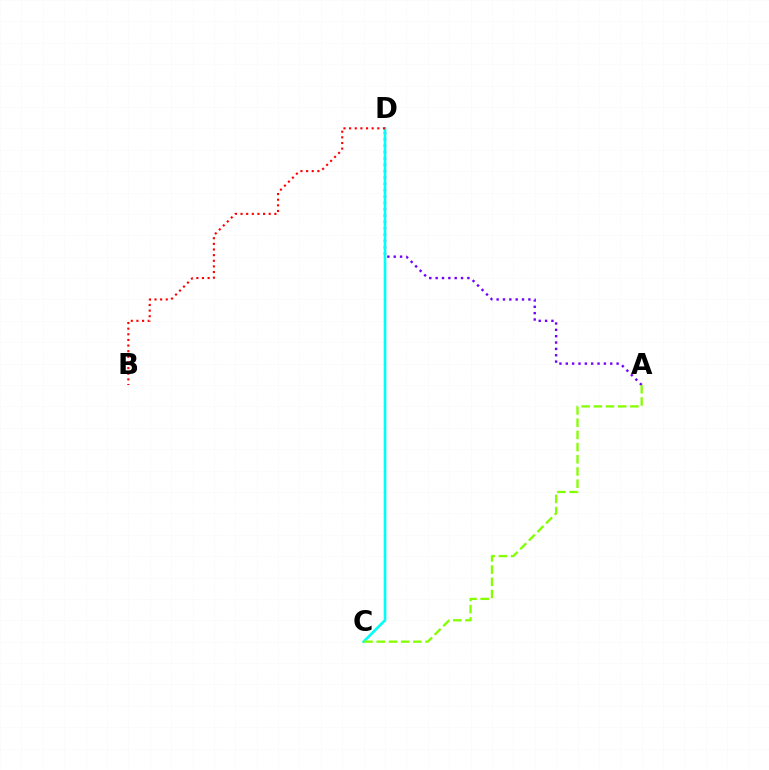{('A', 'D'): [{'color': '#7200ff', 'line_style': 'dotted', 'thickness': 1.73}], ('C', 'D'): [{'color': '#00fff6', 'line_style': 'solid', 'thickness': 1.91}], ('A', 'C'): [{'color': '#84ff00', 'line_style': 'dashed', 'thickness': 1.66}], ('B', 'D'): [{'color': '#ff0000', 'line_style': 'dotted', 'thickness': 1.53}]}